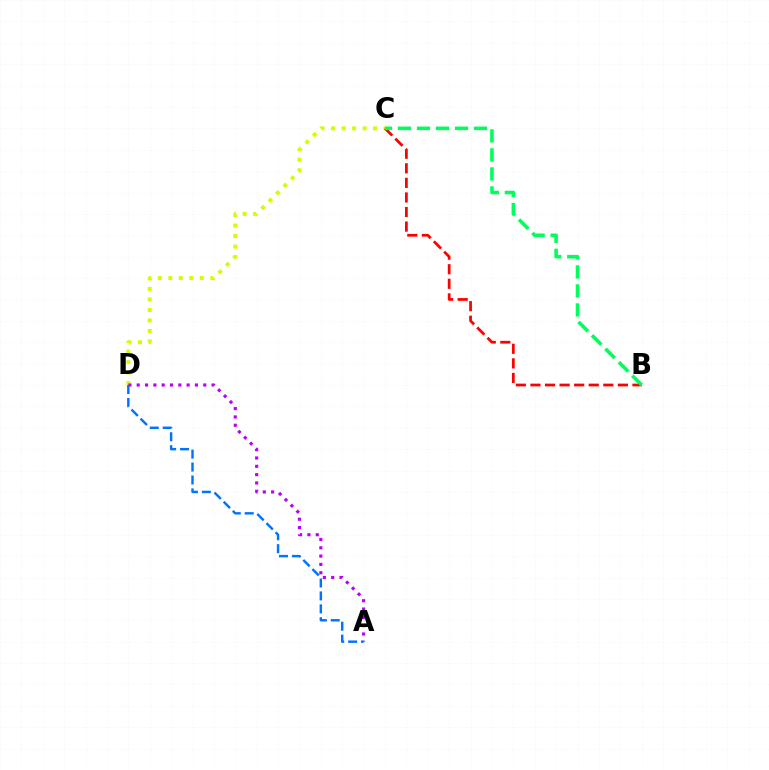{('C', 'D'): [{'color': '#d1ff00', 'line_style': 'dotted', 'thickness': 2.85}], ('B', 'C'): [{'color': '#ff0000', 'line_style': 'dashed', 'thickness': 1.98}, {'color': '#00ff5c', 'line_style': 'dashed', 'thickness': 2.58}], ('A', 'D'): [{'color': '#b900ff', 'line_style': 'dotted', 'thickness': 2.26}, {'color': '#0074ff', 'line_style': 'dashed', 'thickness': 1.75}]}